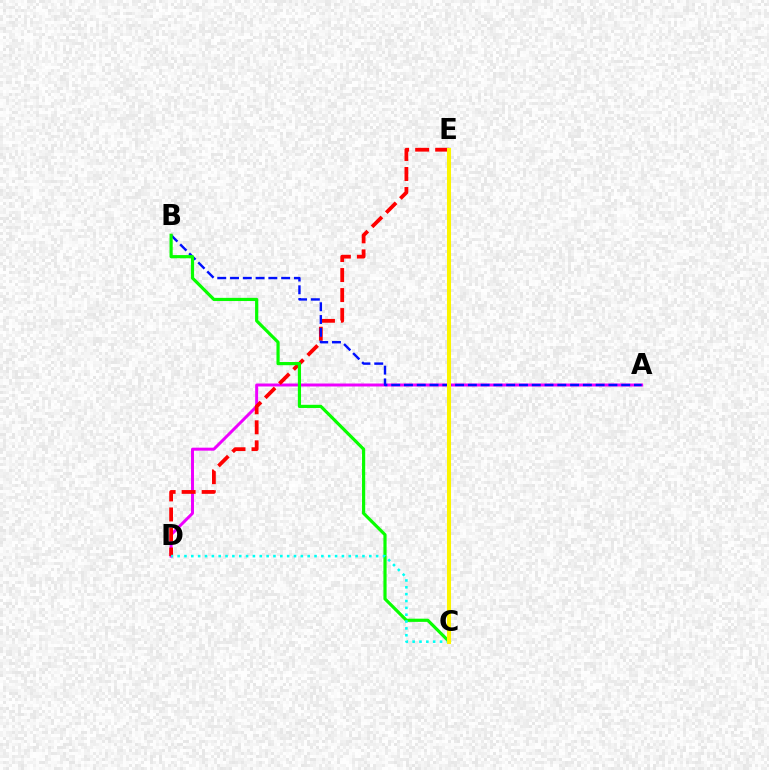{('A', 'D'): [{'color': '#ee00ff', 'line_style': 'solid', 'thickness': 2.14}], ('D', 'E'): [{'color': '#ff0000', 'line_style': 'dashed', 'thickness': 2.72}], ('A', 'B'): [{'color': '#0010ff', 'line_style': 'dashed', 'thickness': 1.74}], ('B', 'C'): [{'color': '#08ff00', 'line_style': 'solid', 'thickness': 2.29}], ('C', 'D'): [{'color': '#00fff6', 'line_style': 'dotted', 'thickness': 1.86}], ('C', 'E'): [{'color': '#fcf500', 'line_style': 'solid', 'thickness': 2.91}]}